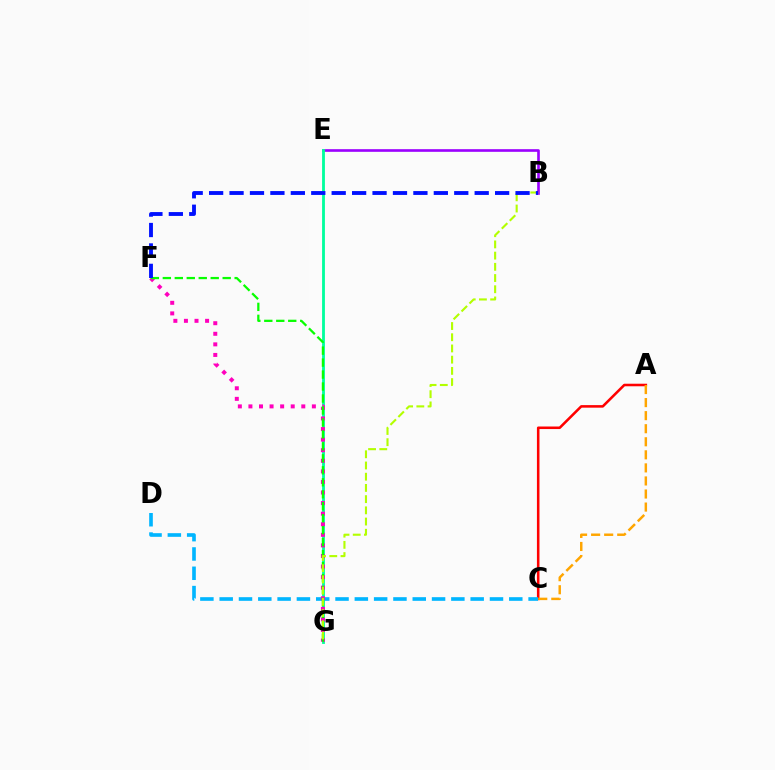{('A', 'C'): [{'color': '#ff0000', 'line_style': 'solid', 'thickness': 1.84}, {'color': '#ffa500', 'line_style': 'dashed', 'thickness': 1.77}], ('B', 'E'): [{'color': '#9b00ff', 'line_style': 'solid', 'thickness': 1.9}], ('C', 'D'): [{'color': '#00b5ff', 'line_style': 'dashed', 'thickness': 2.62}], ('E', 'G'): [{'color': '#00ff9d', 'line_style': 'solid', 'thickness': 2.03}], ('F', 'G'): [{'color': '#ff00bd', 'line_style': 'dotted', 'thickness': 2.87}, {'color': '#08ff00', 'line_style': 'dashed', 'thickness': 1.63}], ('B', 'G'): [{'color': '#b3ff00', 'line_style': 'dashed', 'thickness': 1.52}], ('B', 'F'): [{'color': '#0010ff', 'line_style': 'dashed', 'thickness': 2.78}]}